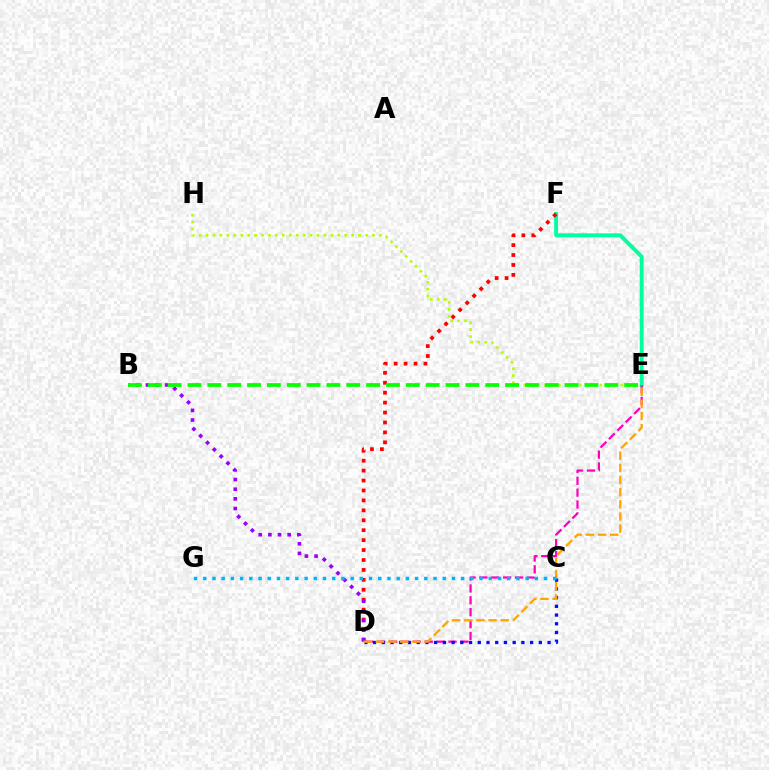{('E', 'F'): [{'color': '#00ff9d', 'line_style': 'solid', 'thickness': 2.8}], ('D', 'F'): [{'color': '#ff0000', 'line_style': 'dotted', 'thickness': 2.7}], ('D', 'E'): [{'color': '#ff00bd', 'line_style': 'dashed', 'thickness': 1.61}, {'color': '#ffa500', 'line_style': 'dashed', 'thickness': 1.65}], ('C', 'D'): [{'color': '#0010ff', 'line_style': 'dotted', 'thickness': 2.37}], ('E', 'H'): [{'color': '#b3ff00', 'line_style': 'dotted', 'thickness': 1.88}], ('B', 'D'): [{'color': '#9b00ff', 'line_style': 'dotted', 'thickness': 2.62}], ('C', 'G'): [{'color': '#00b5ff', 'line_style': 'dotted', 'thickness': 2.5}], ('B', 'E'): [{'color': '#08ff00', 'line_style': 'dashed', 'thickness': 2.7}]}